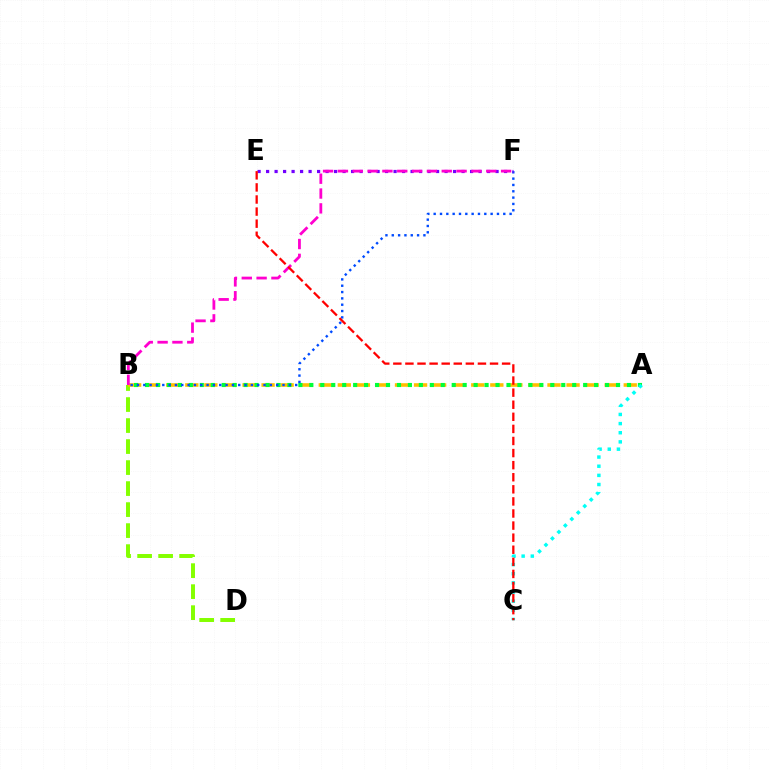{('B', 'D'): [{'color': '#84ff00', 'line_style': 'dashed', 'thickness': 2.85}], ('A', 'B'): [{'color': '#ffbd00', 'line_style': 'dashed', 'thickness': 2.59}, {'color': '#00ff39', 'line_style': 'dotted', 'thickness': 2.98}], ('B', 'F'): [{'color': '#004bff', 'line_style': 'dotted', 'thickness': 1.72}, {'color': '#ff00cf', 'line_style': 'dashed', 'thickness': 2.02}], ('A', 'C'): [{'color': '#00fff6', 'line_style': 'dotted', 'thickness': 2.48}], ('E', 'F'): [{'color': '#7200ff', 'line_style': 'dotted', 'thickness': 2.31}], ('C', 'E'): [{'color': '#ff0000', 'line_style': 'dashed', 'thickness': 1.64}]}